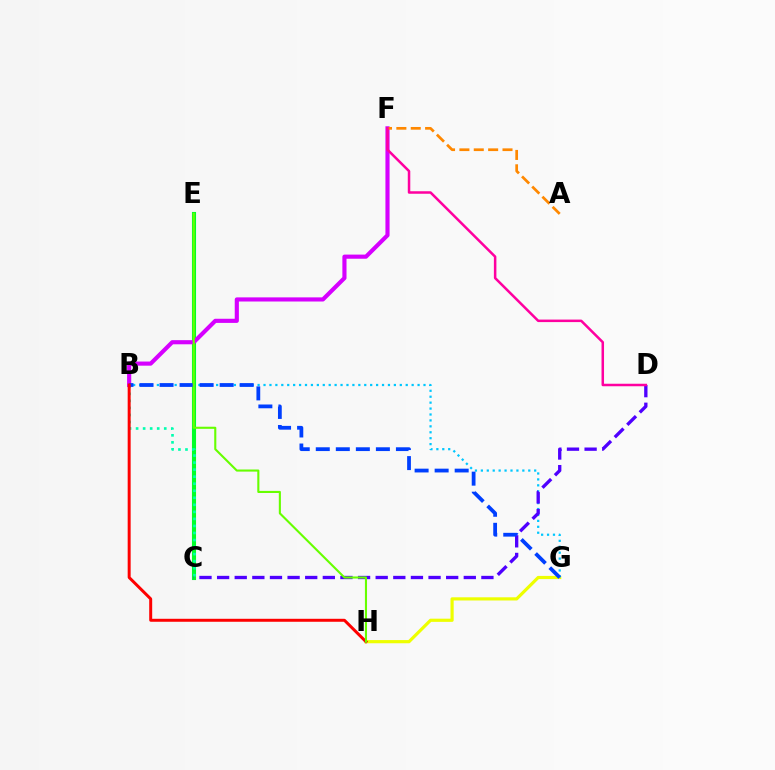{('C', 'E'): [{'color': '#00ff27', 'line_style': 'solid', 'thickness': 2.95}], ('B', 'C'): [{'color': '#00ffaf', 'line_style': 'dotted', 'thickness': 1.91}], ('B', 'F'): [{'color': '#d600ff', 'line_style': 'solid', 'thickness': 2.98}], ('A', 'F'): [{'color': '#ff8800', 'line_style': 'dashed', 'thickness': 1.95}], ('G', 'H'): [{'color': '#eeff00', 'line_style': 'solid', 'thickness': 2.29}], ('B', 'G'): [{'color': '#00c7ff', 'line_style': 'dotted', 'thickness': 1.61}, {'color': '#003fff', 'line_style': 'dashed', 'thickness': 2.72}], ('C', 'D'): [{'color': '#4f00ff', 'line_style': 'dashed', 'thickness': 2.39}], ('D', 'F'): [{'color': '#ff00a0', 'line_style': 'solid', 'thickness': 1.81}], ('B', 'H'): [{'color': '#ff0000', 'line_style': 'solid', 'thickness': 2.14}], ('E', 'H'): [{'color': '#66ff00', 'line_style': 'solid', 'thickness': 1.51}]}